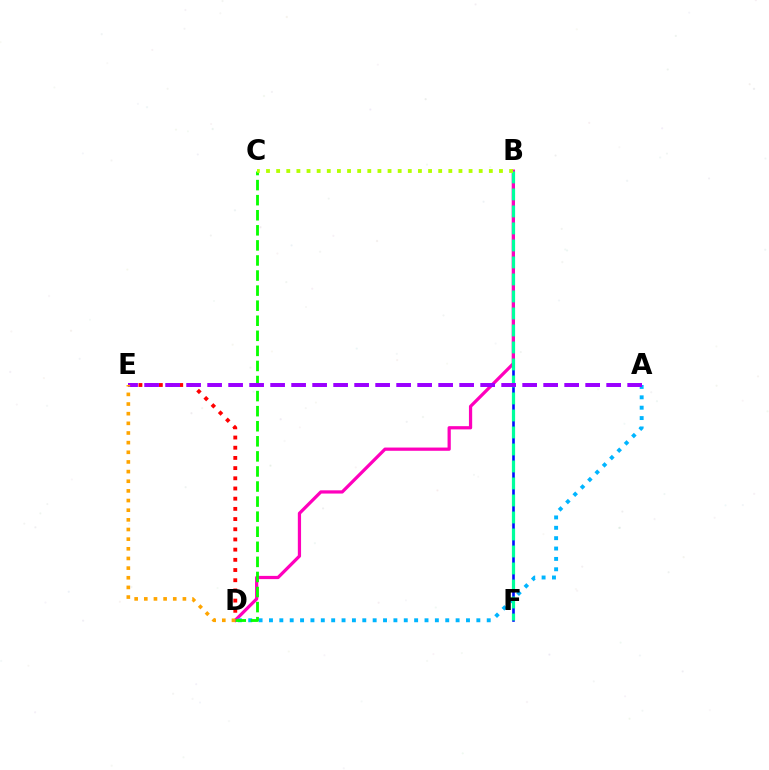{('D', 'E'): [{'color': '#ff0000', 'line_style': 'dotted', 'thickness': 2.77}, {'color': '#ffa500', 'line_style': 'dotted', 'thickness': 2.62}], ('B', 'F'): [{'color': '#0010ff', 'line_style': 'solid', 'thickness': 1.9}, {'color': '#00ff9d', 'line_style': 'dashed', 'thickness': 2.31}], ('B', 'D'): [{'color': '#ff00bd', 'line_style': 'solid', 'thickness': 2.33}], ('A', 'D'): [{'color': '#00b5ff', 'line_style': 'dotted', 'thickness': 2.82}], ('C', 'D'): [{'color': '#08ff00', 'line_style': 'dashed', 'thickness': 2.05}], ('A', 'E'): [{'color': '#9b00ff', 'line_style': 'dashed', 'thickness': 2.85}], ('B', 'C'): [{'color': '#b3ff00', 'line_style': 'dotted', 'thickness': 2.75}]}